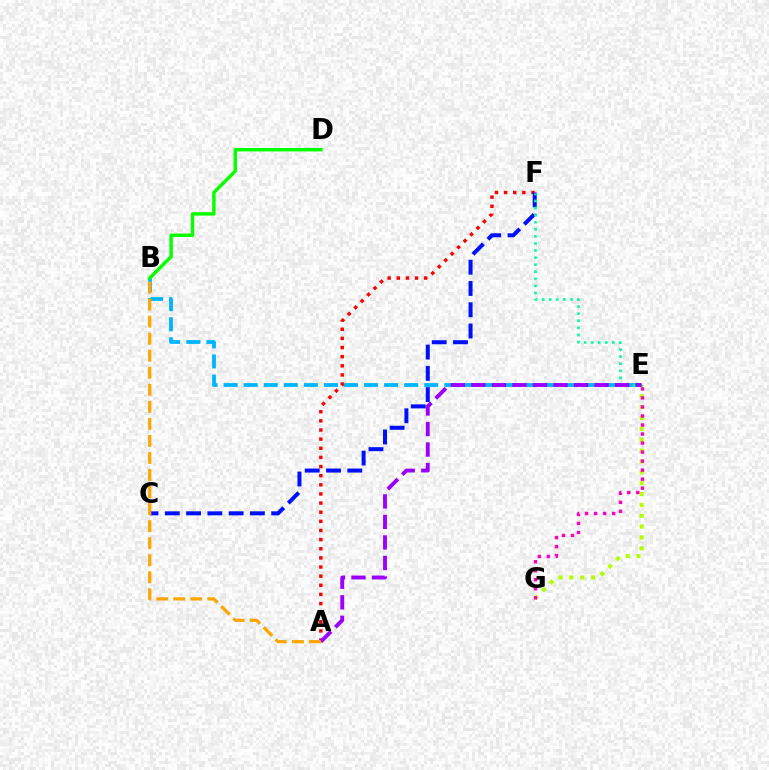{('E', 'G'): [{'color': '#b3ff00', 'line_style': 'dotted', 'thickness': 2.95}, {'color': '#ff00bd', 'line_style': 'dotted', 'thickness': 2.45}], ('A', 'F'): [{'color': '#ff0000', 'line_style': 'dotted', 'thickness': 2.48}], ('B', 'E'): [{'color': '#00b5ff', 'line_style': 'dashed', 'thickness': 2.73}], ('B', 'D'): [{'color': '#08ff00', 'line_style': 'solid', 'thickness': 2.47}], ('C', 'F'): [{'color': '#0010ff', 'line_style': 'dashed', 'thickness': 2.89}], ('E', 'F'): [{'color': '#00ff9d', 'line_style': 'dotted', 'thickness': 1.92}], ('A', 'E'): [{'color': '#9b00ff', 'line_style': 'dashed', 'thickness': 2.79}], ('A', 'B'): [{'color': '#ffa500', 'line_style': 'dashed', 'thickness': 2.32}]}